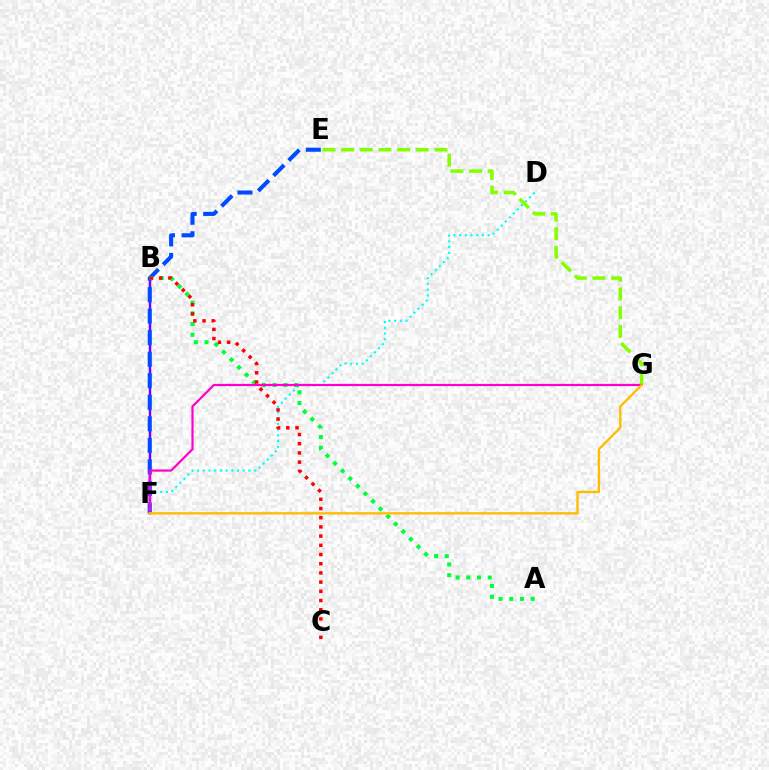{('B', 'F'): [{'color': '#7200ff', 'line_style': 'solid', 'thickness': 1.77}], ('E', 'F'): [{'color': '#004bff', 'line_style': 'dashed', 'thickness': 2.93}], ('D', 'F'): [{'color': '#00fff6', 'line_style': 'dotted', 'thickness': 1.55}], ('E', 'G'): [{'color': '#84ff00', 'line_style': 'dashed', 'thickness': 2.54}], ('A', 'B'): [{'color': '#00ff39', 'line_style': 'dotted', 'thickness': 2.91}], ('F', 'G'): [{'color': '#ff00cf', 'line_style': 'solid', 'thickness': 1.59}, {'color': '#ffbd00', 'line_style': 'solid', 'thickness': 1.7}], ('B', 'C'): [{'color': '#ff0000', 'line_style': 'dotted', 'thickness': 2.5}]}